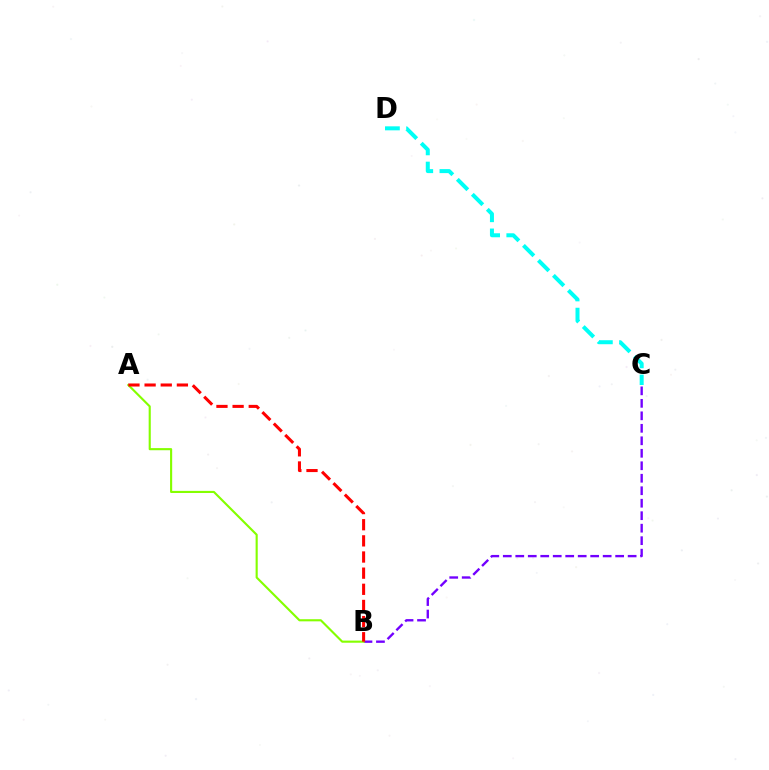{('B', 'C'): [{'color': '#7200ff', 'line_style': 'dashed', 'thickness': 1.7}], ('A', 'B'): [{'color': '#84ff00', 'line_style': 'solid', 'thickness': 1.53}, {'color': '#ff0000', 'line_style': 'dashed', 'thickness': 2.19}], ('C', 'D'): [{'color': '#00fff6', 'line_style': 'dashed', 'thickness': 2.88}]}